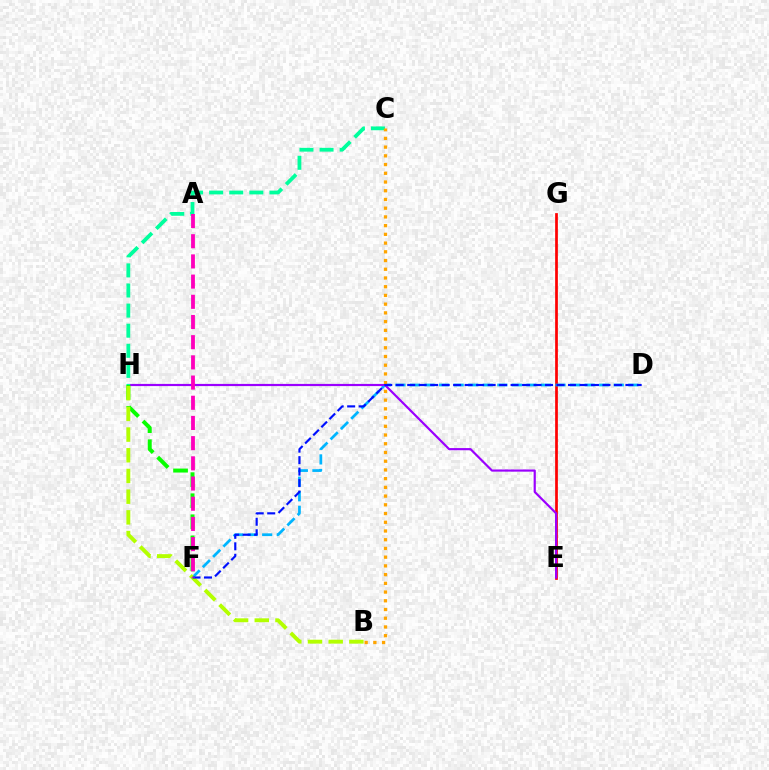{('E', 'G'): [{'color': '#ff0000', 'line_style': 'solid', 'thickness': 1.96}], ('D', 'F'): [{'color': '#00b5ff', 'line_style': 'dashed', 'thickness': 1.98}, {'color': '#0010ff', 'line_style': 'dashed', 'thickness': 1.56}], ('E', 'H'): [{'color': '#9b00ff', 'line_style': 'solid', 'thickness': 1.57}], ('C', 'H'): [{'color': '#00ff9d', 'line_style': 'dashed', 'thickness': 2.73}], ('B', 'C'): [{'color': '#ffa500', 'line_style': 'dotted', 'thickness': 2.37}], ('F', 'H'): [{'color': '#08ff00', 'line_style': 'dashed', 'thickness': 2.86}], ('B', 'H'): [{'color': '#b3ff00', 'line_style': 'dashed', 'thickness': 2.81}], ('A', 'F'): [{'color': '#ff00bd', 'line_style': 'dashed', 'thickness': 2.74}]}